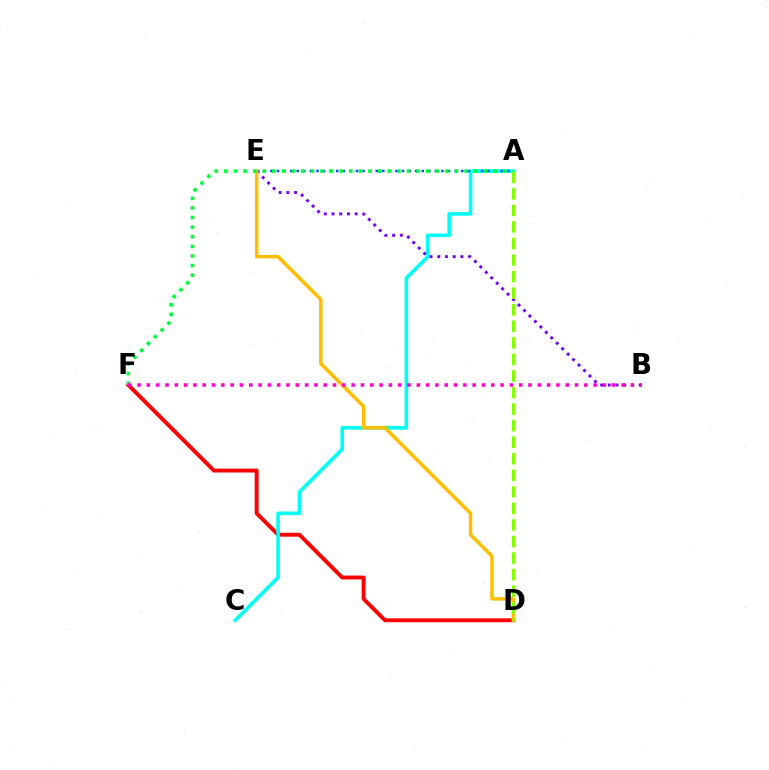{('D', 'F'): [{'color': '#ff0000', 'line_style': 'solid', 'thickness': 2.81}], ('A', 'C'): [{'color': '#00fff6', 'line_style': 'solid', 'thickness': 2.6}], ('A', 'E'): [{'color': '#004bff', 'line_style': 'dotted', 'thickness': 1.79}], ('B', 'E'): [{'color': '#7200ff', 'line_style': 'dotted', 'thickness': 2.1}], ('D', 'E'): [{'color': '#ffbd00', 'line_style': 'solid', 'thickness': 2.5}], ('A', 'D'): [{'color': '#84ff00', 'line_style': 'dashed', 'thickness': 2.25}], ('A', 'F'): [{'color': '#00ff39', 'line_style': 'dotted', 'thickness': 2.61}], ('B', 'F'): [{'color': '#ff00cf', 'line_style': 'dotted', 'thickness': 2.53}]}